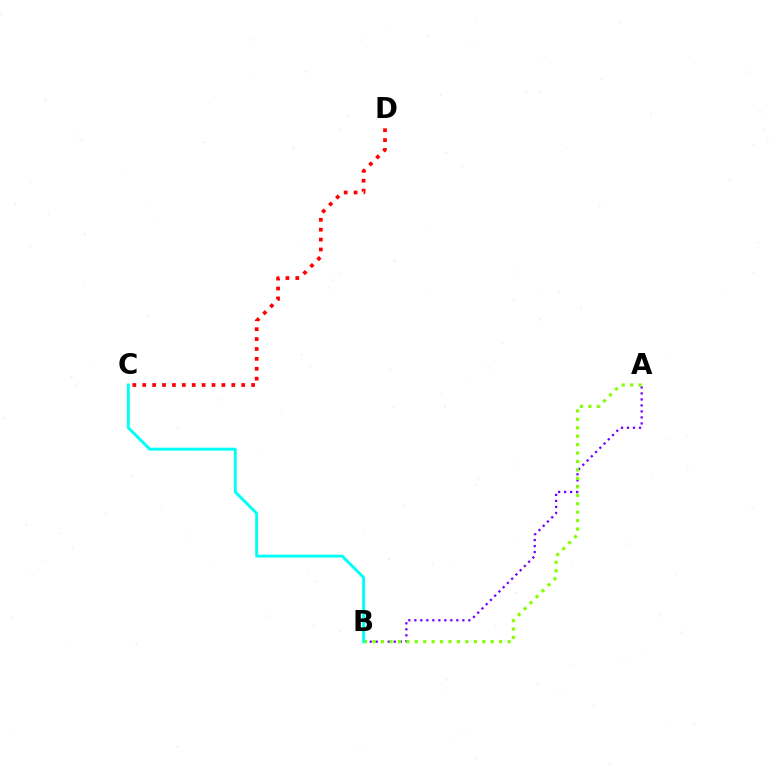{('A', 'B'): [{'color': '#7200ff', 'line_style': 'dotted', 'thickness': 1.63}, {'color': '#84ff00', 'line_style': 'dotted', 'thickness': 2.29}], ('B', 'C'): [{'color': '#00fff6', 'line_style': 'solid', 'thickness': 2.11}], ('C', 'D'): [{'color': '#ff0000', 'line_style': 'dotted', 'thickness': 2.69}]}